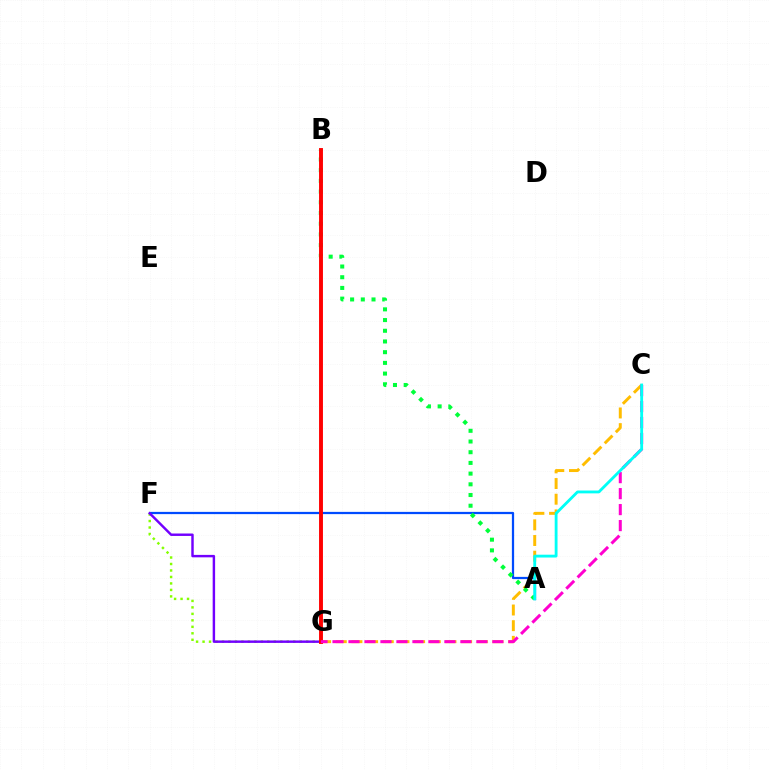{('F', 'G'): [{'color': '#84ff00', 'line_style': 'dotted', 'thickness': 1.76}, {'color': '#7200ff', 'line_style': 'solid', 'thickness': 1.76}], ('A', 'F'): [{'color': '#004bff', 'line_style': 'solid', 'thickness': 1.61}], ('C', 'G'): [{'color': '#ffbd00', 'line_style': 'dashed', 'thickness': 2.13}, {'color': '#ff00cf', 'line_style': 'dashed', 'thickness': 2.17}], ('A', 'B'): [{'color': '#00ff39', 'line_style': 'dotted', 'thickness': 2.91}], ('B', 'G'): [{'color': '#ff0000', 'line_style': 'solid', 'thickness': 2.81}], ('A', 'C'): [{'color': '#00fff6', 'line_style': 'solid', 'thickness': 2.04}]}